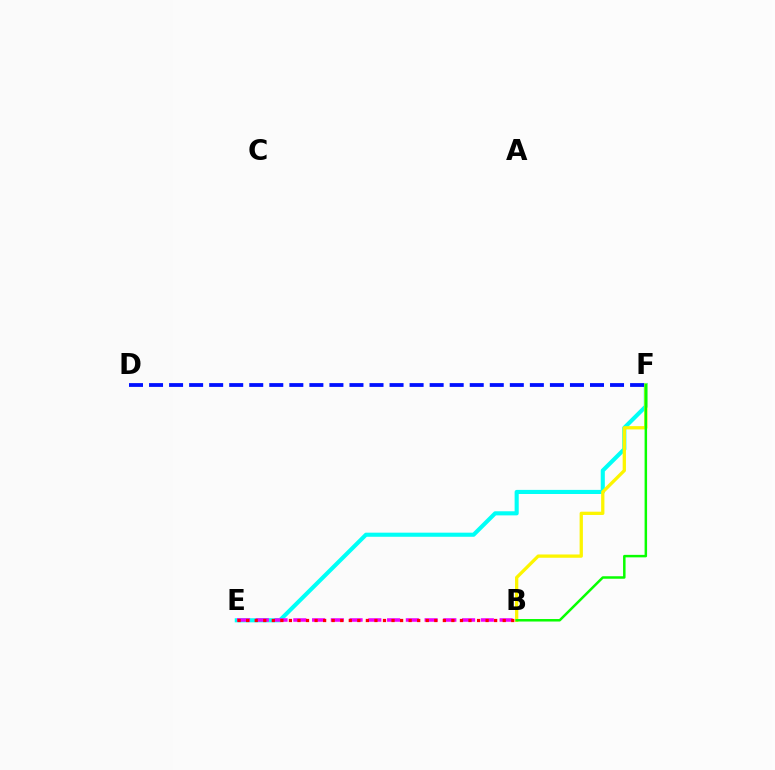{('E', 'F'): [{'color': '#00fff6', 'line_style': 'solid', 'thickness': 2.95}], ('B', 'E'): [{'color': '#ee00ff', 'line_style': 'dashed', 'thickness': 2.55}, {'color': '#ff0000', 'line_style': 'dotted', 'thickness': 2.32}], ('B', 'F'): [{'color': '#fcf500', 'line_style': 'solid', 'thickness': 2.37}, {'color': '#08ff00', 'line_style': 'solid', 'thickness': 1.79}], ('D', 'F'): [{'color': '#0010ff', 'line_style': 'dashed', 'thickness': 2.72}]}